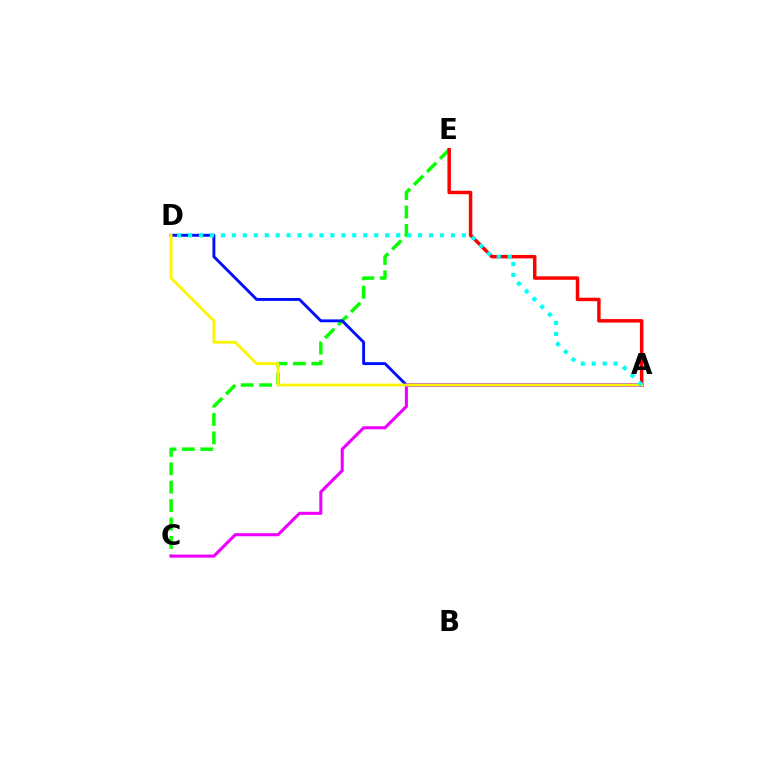{('C', 'E'): [{'color': '#08ff00', 'line_style': 'dashed', 'thickness': 2.5}], ('A', 'D'): [{'color': '#0010ff', 'line_style': 'solid', 'thickness': 2.09}, {'color': '#fcf500', 'line_style': 'solid', 'thickness': 2.01}, {'color': '#00fff6', 'line_style': 'dotted', 'thickness': 2.98}], ('A', 'E'): [{'color': '#ff0000', 'line_style': 'solid', 'thickness': 2.5}], ('A', 'C'): [{'color': '#ee00ff', 'line_style': 'solid', 'thickness': 2.22}]}